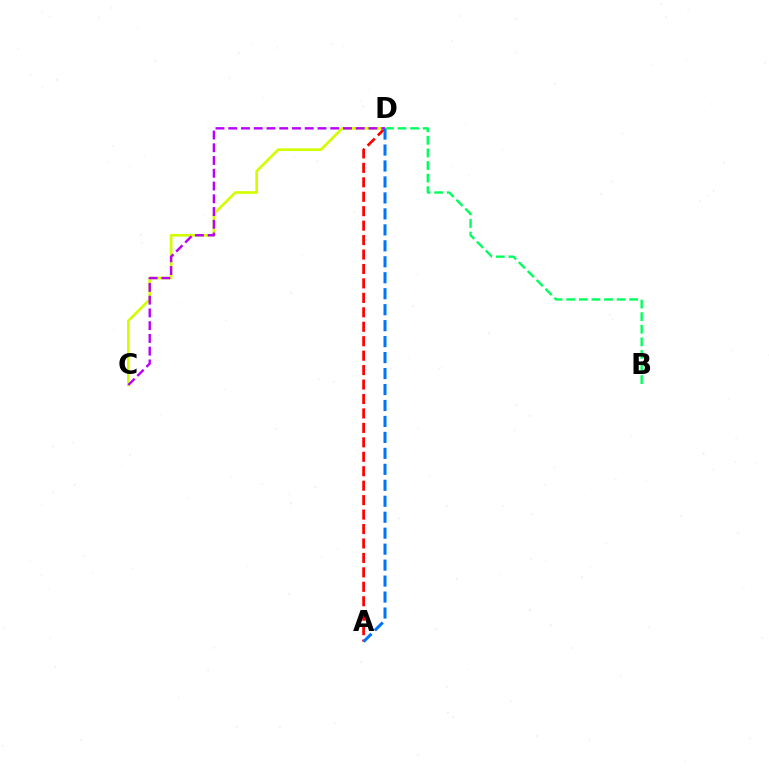{('B', 'D'): [{'color': '#00ff5c', 'line_style': 'dashed', 'thickness': 1.71}], ('A', 'D'): [{'color': '#ff0000', 'line_style': 'dashed', 'thickness': 1.96}, {'color': '#0074ff', 'line_style': 'dashed', 'thickness': 2.17}], ('C', 'D'): [{'color': '#d1ff00', 'line_style': 'solid', 'thickness': 1.92}, {'color': '#b900ff', 'line_style': 'dashed', 'thickness': 1.73}]}